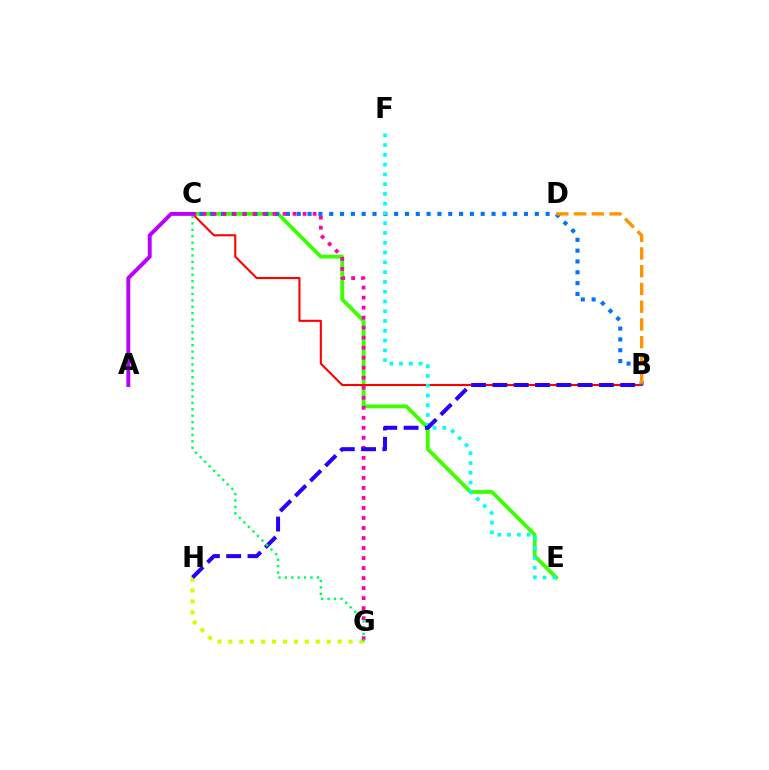{('C', 'E'): [{'color': '#3dff00', 'line_style': 'solid', 'thickness': 2.74}], ('B', 'C'): [{'color': '#ff0000', 'line_style': 'solid', 'thickness': 1.51}, {'color': '#0074ff', 'line_style': 'dotted', 'thickness': 2.94}], ('G', 'H'): [{'color': '#d1ff00', 'line_style': 'dotted', 'thickness': 2.97}], ('C', 'G'): [{'color': '#ff00ac', 'line_style': 'dotted', 'thickness': 2.72}, {'color': '#00ff5c', 'line_style': 'dotted', 'thickness': 1.74}], ('B', 'D'): [{'color': '#ff9400', 'line_style': 'dashed', 'thickness': 2.41}], ('E', 'F'): [{'color': '#00fff6', 'line_style': 'dotted', 'thickness': 2.66}], ('A', 'C'): [{'color': '#b900ff', 'line_style': 'solid', 'thickness': 2.82}], ('B', 'H'): [{'color': '#2500ff', 'line_style': 'dashed', 'thickness': 2.89}]}